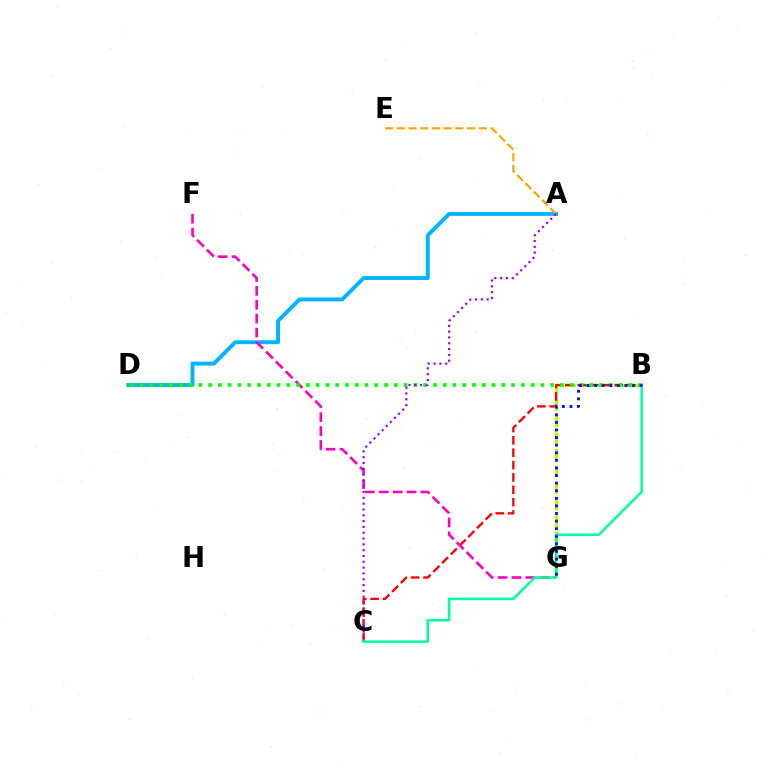{('B', 'G'): [{'color': '#b3ff00', 'line_style': 'dashed', 'thickness': 2.26}, {'color': '#0010ff', 'line_style': 'dotted', 'thickness': 2.06}], ('B', 'C'): [{'color': '#ff0000', 'line_style': 'dashed', 'thickness': 1.68}, {'color': '#00ff9d', 'line_style': 'solid', 'thickness': 1.81}], ('A', 'D'): [{'color': '#00b5ff', 'line_style': 'solid', 'thickness': 2.81}], ('A', 'E'): [{'color': '#ffa500', 'line_style': 'dashed', 'thickness': 1.59}], ('F', 'G'): [{'color': '#ff00bd', 'line_style': 'dashed', 'thickness': 1.89}], ('B', 'D'): [{'color': '#08ff00', 'line_style': 'dotted', 'thickness': 2.66}], ('A', 'C'): [{'color': '#9b00ff', 'line_style': 'dotted', 'thickness': 1.58}]}